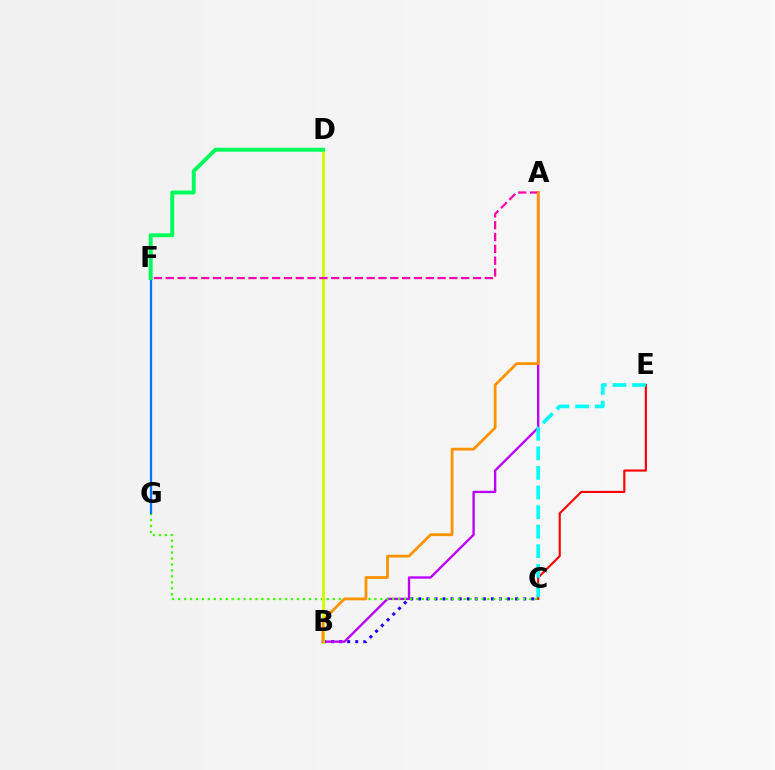{('B', 'C'): [{'color': '#2500ff', 'line_style': 'dotted', 'thickness': 2.19}], ('A', 'B'): [{'color': '#b900ff', 'line_style': 'solid', 'thickness': 1.7}, {'color': '#ff9400', 'line_style': 'solid', 'thickness': 2.02}], ('C', 'G'): [{'color': '#3dff00', 'line_style': 'dotted', 'thickness': 1.62}], ('B', 'D'): [{'color': '#d1ff00', 'line_style': 'solid', 'thickness': 2.1}], ('C', 'E'): [{'color': '#ff0000', 'line_style': 'solid', 'thickness': 1.54}, {'color': '#00fff6', 'line_style': 'dashed', 'thickness': 2.66}], ('A', 'F'): [{'color': '#ff00ac', 'line_style': 'dashed', 'thickness': 1.61}], ('F', 'G'): [{'color': '#0074ff', 'line_style': 'solid', 'thickness': 1.63}], ('D', 'F'): [{'color': '#00ff5c', 'line_style': 'solid', 'thickness': 2.84}]}